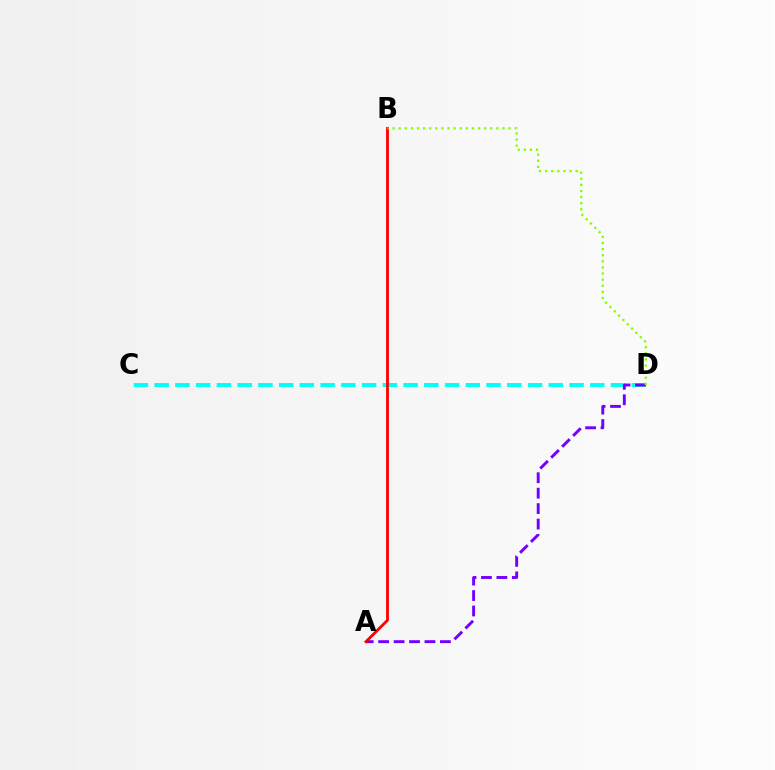{('C', 'D'): [{'color': '#00fff6', 'line_style': 'dashed', 'thickness': 2.82}], ('A', 'D'): [{'color': '#7200ff', 'line_style': 'dashed', 'thickness': 2.1}], ('A', 'B'): [{'color': '#ff0000', 'line_style': 'solid', 'thickness': 2.02}], ('B', 'D'): [{'color': '#84ff00', 'line_style': 'dotted', 'thickness': 1.66}]}